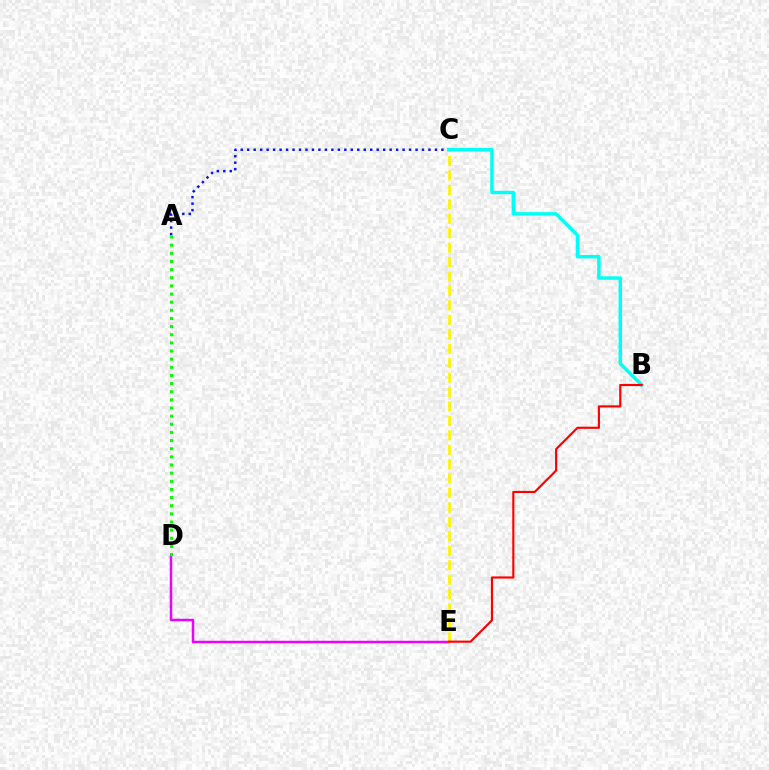{('D', 'E'): [{'color': '#ee00ff', 'line_style': 'solid', 'thickness': 1.77}], ('C', 'E'): [{'color': '#fcf500', 'line_style': 'dashed', 'thickness': 1.96}], ('A', 'C'): [{'color': '#0010ff', 'line_style': 'dotted', 'thickness': 1.76}], ('B', 'C'): [{'color': '#00fff6', 'line_style': 'solid', 'thickness': 2.5}], ('A', 'D'): [{'color': '#08ff00', 'line_style': 'dotted', 'thickness': 2.21}], ('B', 'E'): [{'color': '#ff0000', 'line_style': 'solid', 'thickness': 1.54}]}